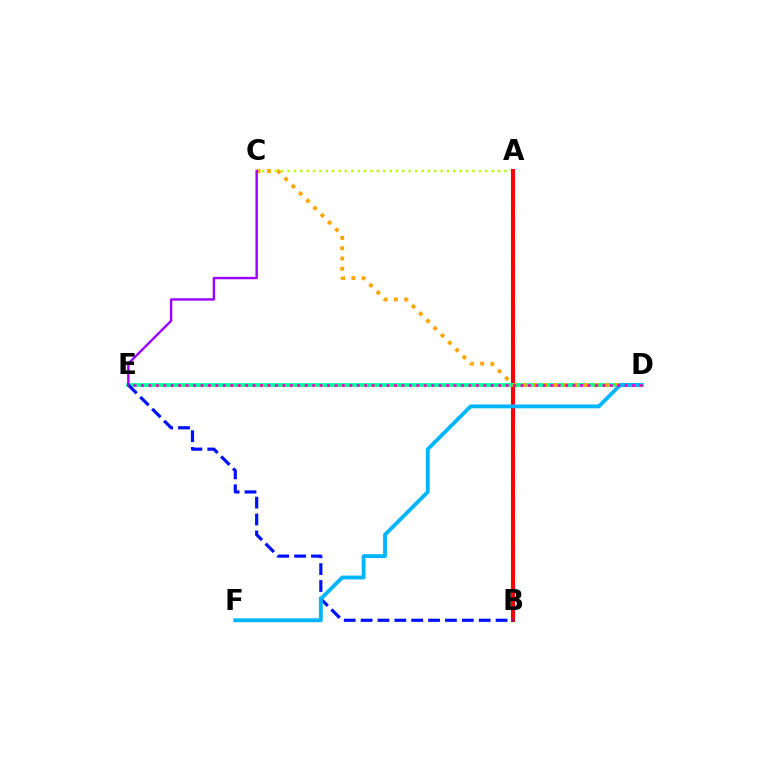{('A', 'B'): [{'color': '#08ff00', 'line_style': 'dashed', 'thickness': 2.92}, {'color': '#ff0000', 'line_style': 'solid', 'thickness': 2.93}], ('A', 'C'): [{'color': '#b3ff00', 'line_style': 'dotted', 'thickness': 1.73}], ('D', 'E'): [{'color': '#00ff9d', 'line_style': 'solid', 'thickness': 2.69}, {'color': '#ff00bd', 'line_style': 'dotted', 'thickness': 2.02}], ('C', 'D'): [{'color': '#ffa500', 'line_style': 'dotted', 'thickness': 2.79}], ('C', 'E'): [{'color': '#9b00ff', 'line_style': 'solid', 'thickness': 1.73}], ('B', 'E'): [{'color': '#0010ff', 'line_style': 'dashed', 'thickness': 2.29}], ('D', 'F'): [{'color': '#00b5ff', 'line_style': 'solid', 'thickness': 2.78}]}